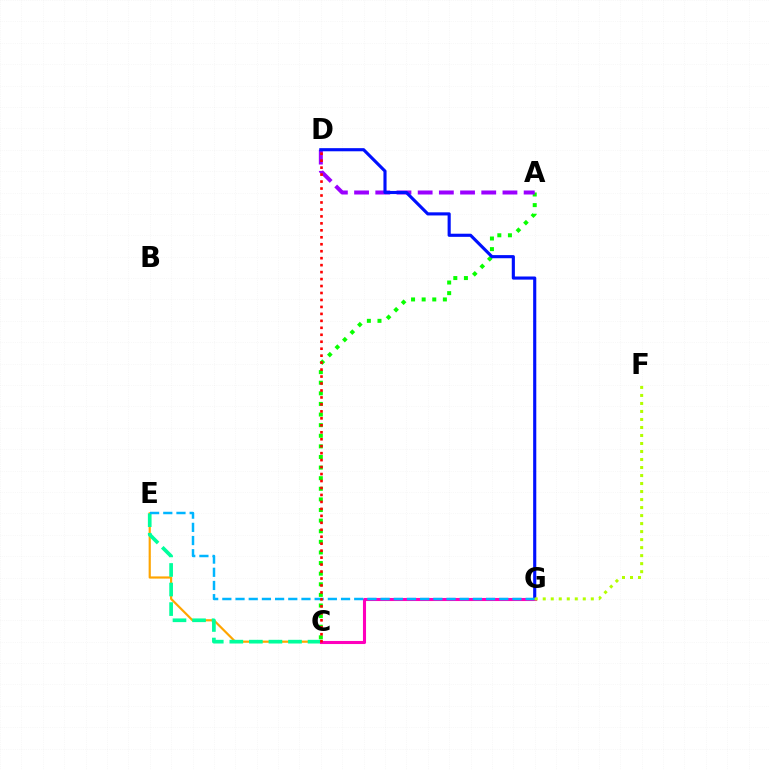{('A', 'C'): [{'color': '#08ff00', 'line_style': 'dotted', 'thickness': 2.88}], ('C', 'E'): [{'color': '#ffa500', 'line_style': 'solid', 'thickness': 1.57}, {'color': '#00ff9d', 'line_style': 'dashed', 'thickness': 2.66}], ('A', 'D'): [{'color': '#9b00ff', 'line_style': 'dashed', 'thickness': 2.88}], ('D', 'G'): [{'color': '#0010ff', 'line_style': 'solid', 'thickness': 2.25}], ('C', 'G'): [{'color': '#ff00bd', 'line_style': 'solid', 'thickness': 2.22}], ('E', 'G'): [{'color': '#00b5ff', 'line_style': 'dashed', 'thickness': 1.79}], ('F', 'G'): [{'color': '#b3ff00', 'line_style': 'dotted', 'thickness': 2.18}], ('C', 'D'): [{'color': '#ff0000', 'line_style': 'dotted', 'thickness': 1.89}]}